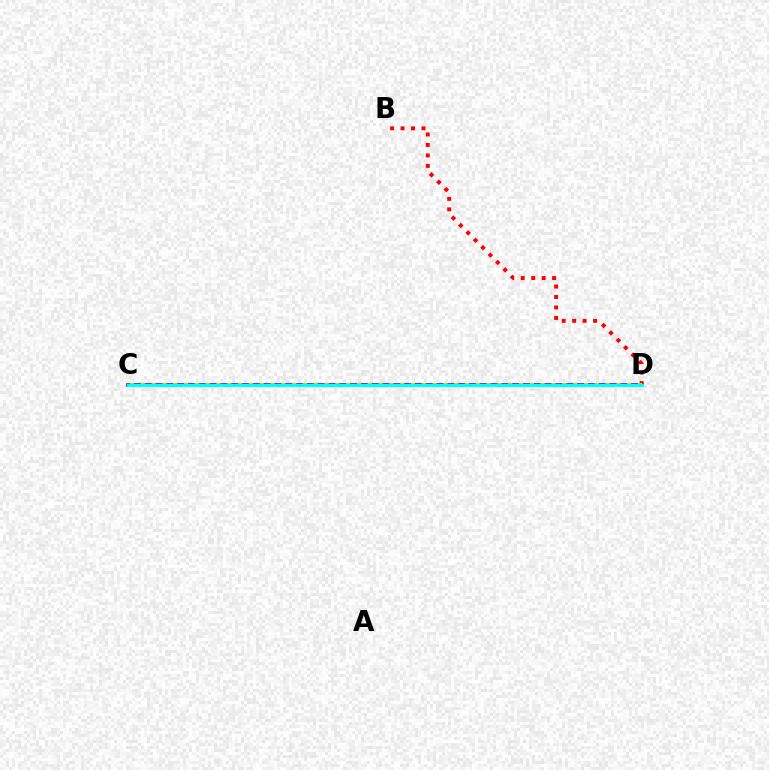{('C', 'D'): [{'color': '#7200ff', 'line_style': 'solid', 'thickness': 2.68}, {'color': '#84ff00', 'line_style': 'dotted', 'thickness': 2.94}, {'color': '#00fff6', 'line_style': 'solid', 'thickness': 2.27}], ('B', 'D'): [{'color': '#ff0000', 'line_style': 'dotted', 'thickness': 2.84}]}